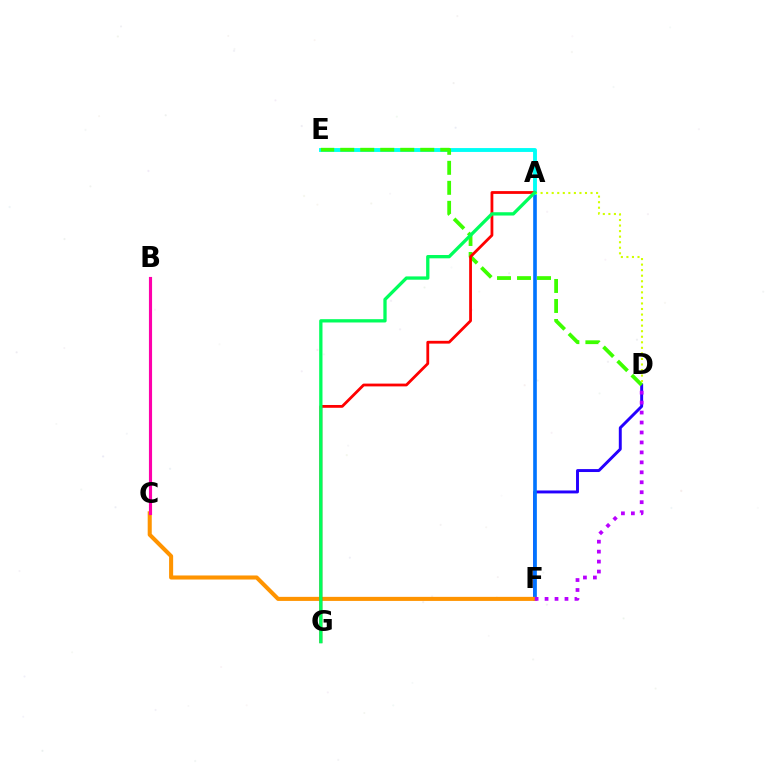{('D', 'F'): [{'color': '#2500ff', 'line_style': 'solid', 'thickness': 2.11}, {'color': '#b900ff', 'line_style': 'dotted', 'thickness': 2.71}], ('A', 'F'): [{'color': '#0074ff', 'line_style': 'solid', 'thickness': 2.62}], ('C', 'F'): [{'color': '#ff9400', 'line_style': 'solid', 'thickness': 2.92}], ('A', 'E'): [{'color': '#00fff6', 'line_style': 'solid', 'thickness': 2.79}], ('D', 'E'): [{'color': '#3dff00', 'line_style': 'dashed', 'thickness': 2.72}], ('A', 'G'): [{'color': '#ff0000', 'line_style': 'solid', 'thickness': 2.01}, {'color': '#00ff5c', 'line_style': 'solid', 'thickness': 2.38}], ('A', 'D'): [{'color': '#d1ff00', 'line_style': 'dotted', 'thickness': 1.51}], ('B', 'C'): [{'color': '#ff00ac', 'line_style': 'solid', 'thickness': 2.25}]}